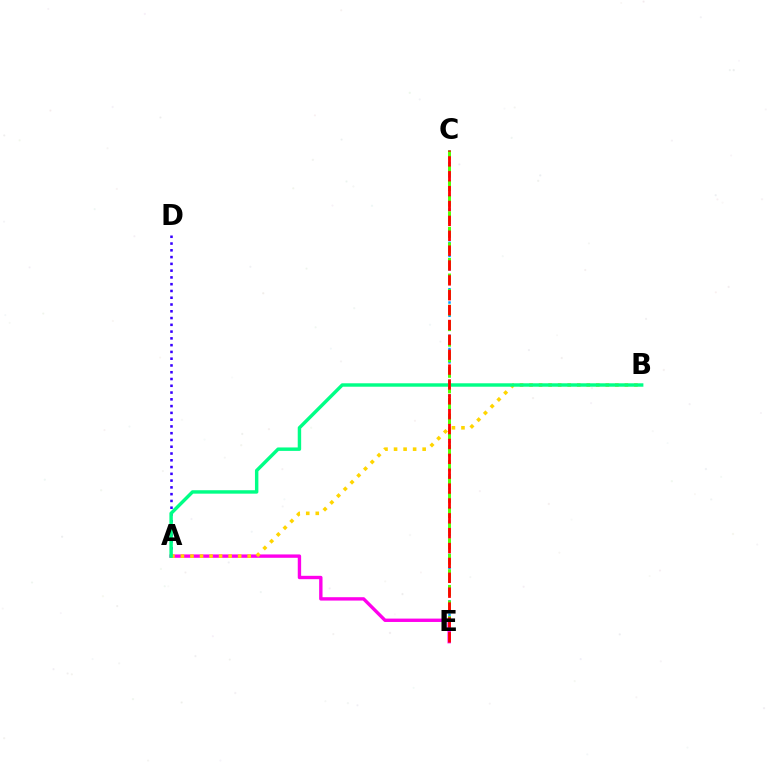{('C', 'E'): [{'color': '#009eff', 'line_style': 'dotted', 'thickness': 1.8}, {'color': '#4fff00', 'line_style': 'dashed', 'thickness': 2.12}, {'color': '#ff0000', 'line_style': 'dashed', 'thickness': 2.02}], ('A', 'D'): [{'color': '#3700ff', 'line_style': 'dotted', 'thickness': 1.84}], ('A', 'E'): [{'color': '#ff00ed', 'line_style': 'solid', 'thickness': 2.43}], ('A', 'B'): [{'color': '#ffd500', 'line_style': 'dotted', 'thickness': 2.59}, {'color': '#00ff86', 'line_style': 'solid', 'thickness': 2.47}]}